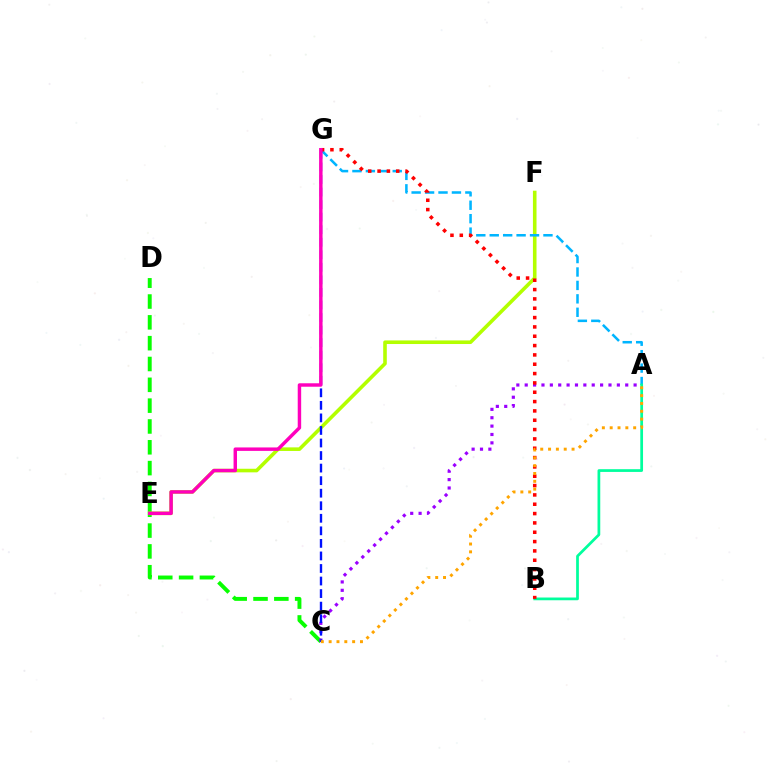{('C', 'D'): [{'color': '#08ff00', 'line_style': 'dashed', 'thickness': 2.83}], ('E', 'F'): [{'color': '#b3ff00', 'line_style': 'solid', 'thickness': 2.59}], ('A', 'C'): [{'color': '#9b00ff', 'line_style': 'dotted', 'thickness': 2.28}, {'color': '#ffa500', 'line_style': 'dotted', 'thickness': 2.13}], ('A', 'G'): [{'color': '#00b5ff', 'line_style': 'dashed', 'thickness': 1.82}], ('A', 'B'): [{'color': '#00ff9d', 'line_style': 'solid', 'thickness': 1.97}], ('C', 'G'): [{'color': '#0010ff', 'line_style': 'dashed', 'thickness': 1.7}], ('B', 'G'): [{'color': '#ff0000', 'line_style': 'dotted', 'thickness': 2.54}], ('E', 'G'): [{'color': '#ff00bd', 'line_style': 'solid', 'thickness': 2.48}]}